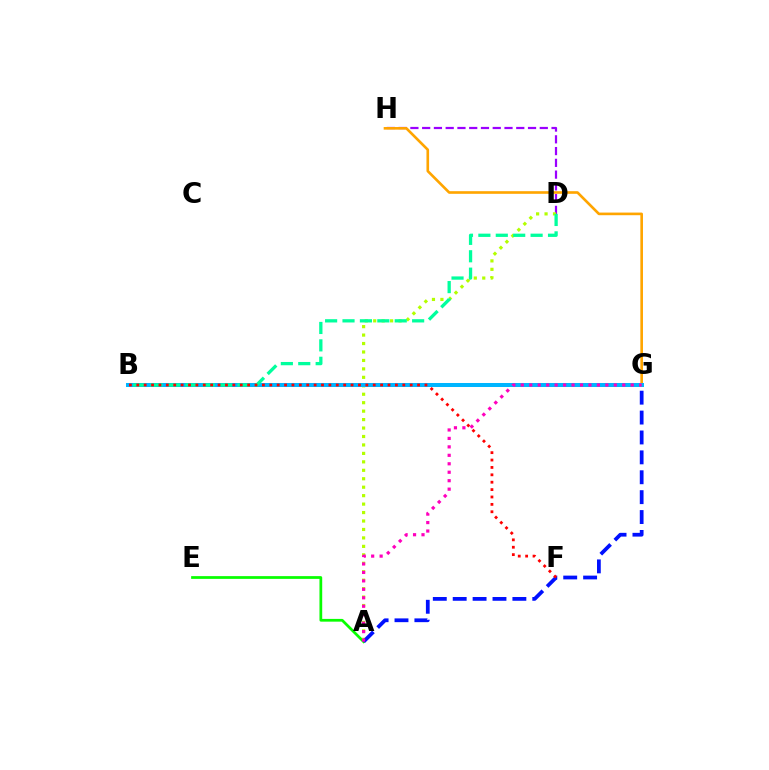{('A', 'E'): [{'color': '#08ff00', 'line_style': 'solid', 'thickness': 1.98}], ('D', 'H'): [{'color': '#9b00ff', 'line_style': 'dashed', 'thickness': 1.6}], ('A', 'D'): [{'color': '#b3ff00', 'line_style': 'dotted', 'thickness': 2.3}], ('G', 'H'): [{'color': '#ffa500', 'line_style': 'solid', 'thickness': 1.9}], ('B', 'G'): [{'color': '#00b5ff', 'line_style': 'solid', 'thickness': 2.88}], ('B', 'D'): [{'color': '#00ff9d', 'line_style': 'dashed', 'thickness': 2.36}], ('A', 'G'): [{'color': '#0010ff', 'line_style': 'dashed', 'thickness': 2.7}, {'color': '#ff00bd', 'line_style': 'dotted', 'thickness': 2.3}], ('B', 'F'): [{'color': '#ff0000', 'line_style': 'dotted', 'thickness': 2.01}]}